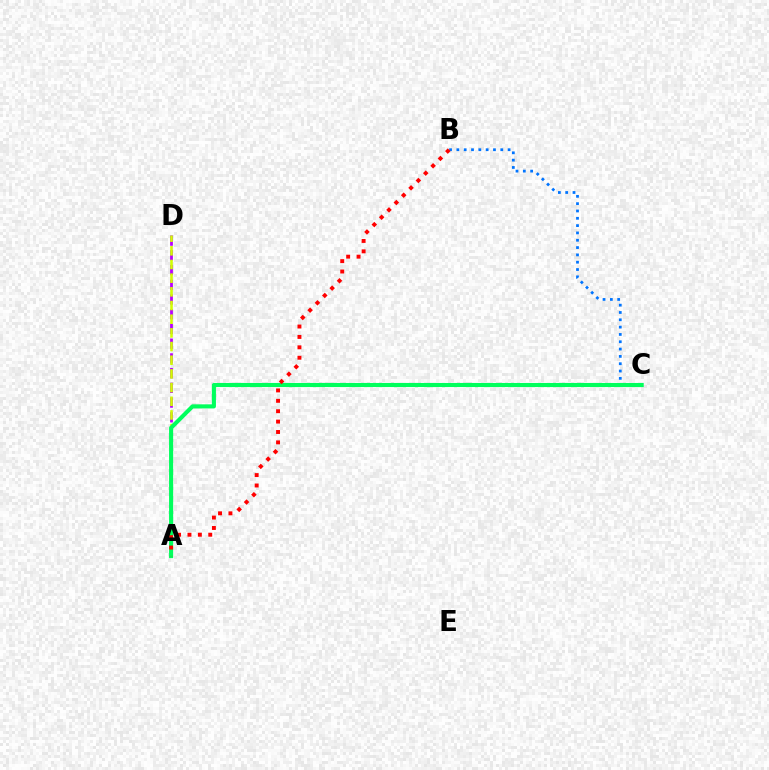{('A', 'D'): [{'color': '#b900ff', 'line_style': 'dashed', 'thickness': 2.0}, {'color': '#d1ff00', 'line_style': 'dashed', 'thickness': 1.86}], ('B', 'C'): [{'color': '#0074ff', 'line_style': 'dotted', 'thickness': 1.99}], ('A', 'C'): [{'color': '#00ff5c', 'line_style': 'solid', 'thickness': 2.95}], ('A', 'B'): [{'color': '#ff0000', 'line_style': 'dotted', 'thickness': 2.82}]}